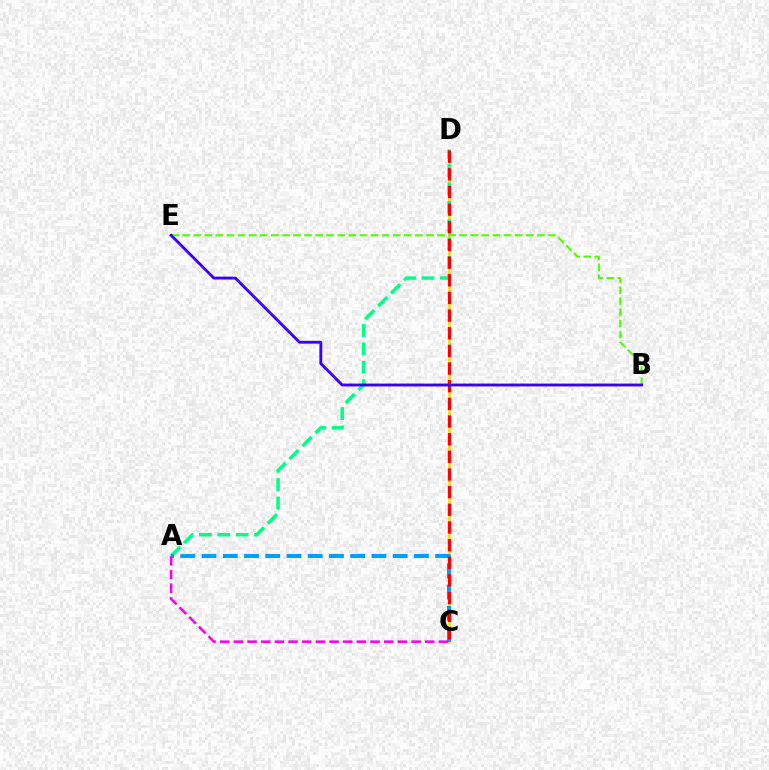{('C', 'D'): [{'color': '#ffd500', 'line_style': 'solid', 'thickness': 1.82}, {'color': '#ff0000', 'line_style': 'dashed', 'thickness': 2.4}], ('B', 'E'): [{'color': '#4fff00', 'line_style': 'dashed', 'thickness': 1.51}, {'color': '#3700ff', 'line_style': 'solid', 'thickness': 2.05}], ('A', 'D'): [{'color': '#00ff86', 'line_style': 'dashed', 'thickness': 2.5}], ('A', 'C'): [{'color': '#009eff', 'line_style': 'dashed', 'thickness': 2.88}, {'color': '#ff00ed', 'line_style': 'dashed', 'thickness': 1.86}]}